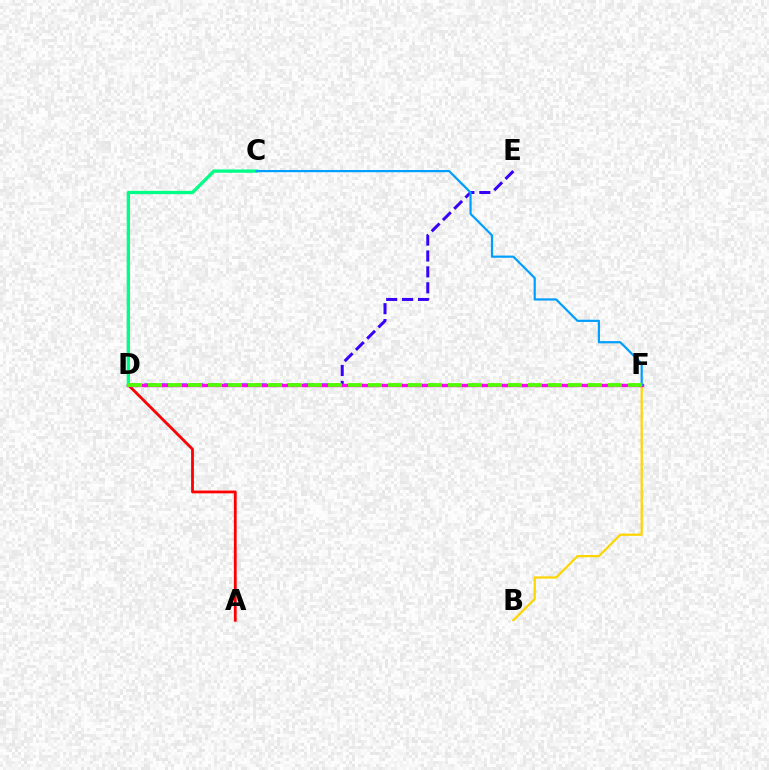{('B', 'F'): [{'color': '#ffd500', 'line_style': 'solid', 'thickness': 1.61}], ('D', 'E'): [{'color': '#3700ff', 'line_style': 'dashed', 'thickness': 2.16}], ('A', 'D'): [{'color': '#ff0000', 'line_style': 'solid', 'thickness': 2.01}], ('D', 'F'): [{'color': '#ff00ed', 'line_style': 'solid', 'thickness': 2.43}, {'color': '#4fff00', 'line_style': 'dashed', 'thickness': 2.72}], ('C', 'D'): [{'color': '#00ff86', 'line_style': 'solid', 'thickness': 2.39}], ('C', 'F'): [{'color': '#009eff', 'line_style': 'solid', 'thickness': 1.59}]}